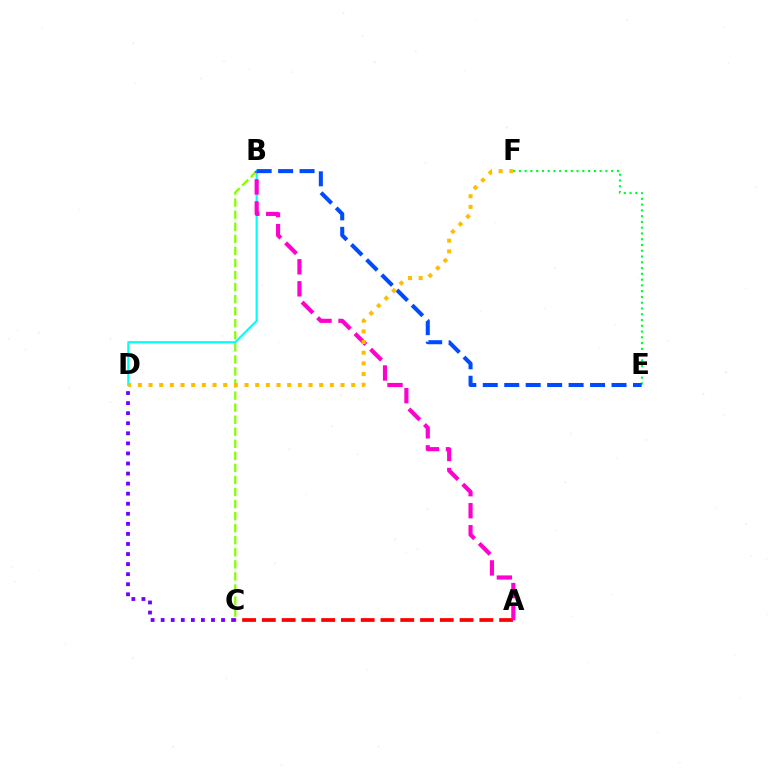{('A', 'C'): [{'color': '#ff0000', 'line_style': 'dashed', 'thickness': 2.69}], ('B', 'C'): [{'color': '#84ff00', 'line_style': 'dashed', 'thickness': 1.64}], ('E', 'F'): [{'color': '#00ff39', 'line_style': 'dotted', 'thickness': 1.57}], ('B', 'D'): [{'color': '#00fff6', 'line_style': 'solid', 'thickness': 1.57}], ('A', 'B'): [{'color': '#ff00cf', 'line_style': 'dashed', 'thickness': 2.99}], ('B', 'E'): [{'color': '#004bff', 'line_style': 'dashed', 'thickness': 2.92}], ('D', 'F'): [{'color': '#ffbd00', 'line_style': 'dotted', 'thickness': 2.9}], ('C', 'D'): [{'color': '#7200ff', 'line_style': 'dotted', 'thickness': 2.73}]}